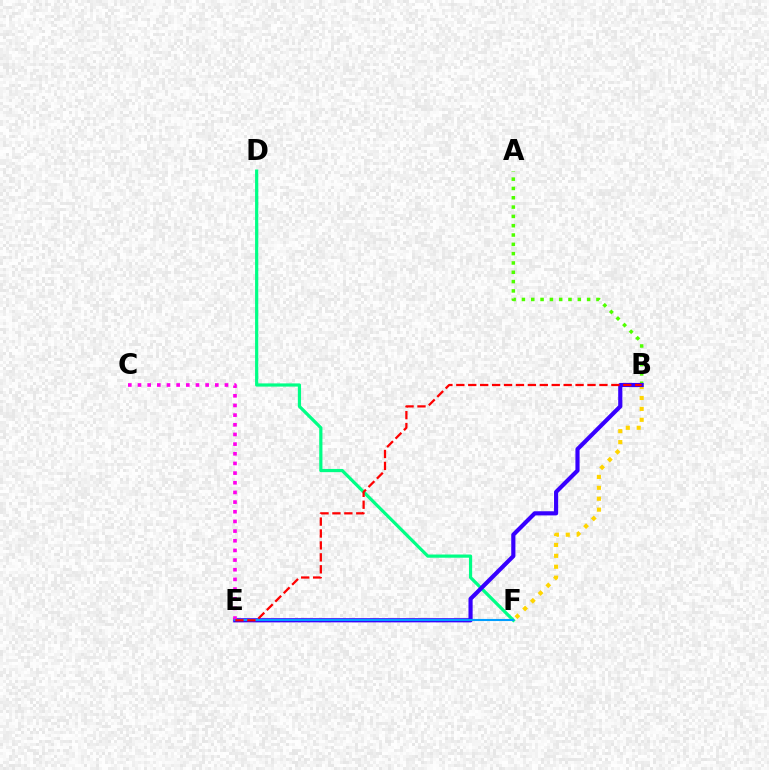{('B', 'F'): [{'color': '#ffd500', 'line_style': 'dotted', 'thickness': 2.97}], ('A', 'B'): [{'color': '#4fff00', 'line_style': 'dotted', 'thickness': 2.53}], ('D', 'F'): [{'color': '#00ff86', 'line_style': 'solid', 'thickness': 2.31}], ('B', 'E'): [{'color': '#3700ff', 'line_style': 'solid', 'thickness': 2.99}, {'color': '#ff0000', 'line_style': 'dashed', 'thickness': 1.62}], ('C', 'E'): [{'color': '#ff00ed', 'line_style': 'dotted', 'thickness': 2.63}], ('E', 'F'): [{'color': '#009eff', 'line_style': 'solid', 'thickness': 1.51}]}